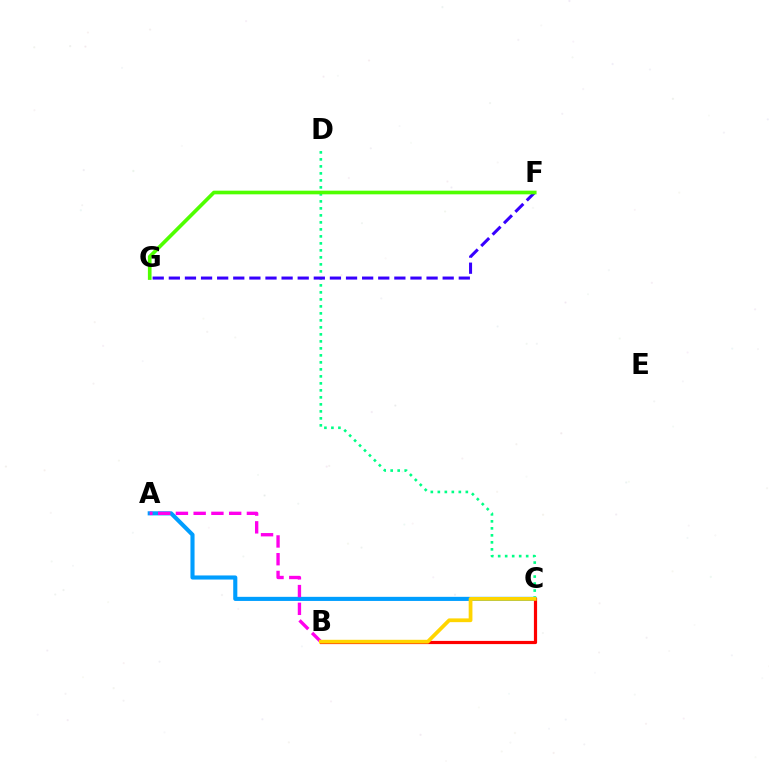{('A', 'C'): [{'color': '#009eff', 'line_style': 'solid', 'thickness': 2.96}], ('C', 'D'): [{'color': '#00ff86', 'line_style': 'dotted', 'thickness': 1.9}], ('A', 'B'): [{'color': '#ff00ed', 'line_style': 'dashed', 'thickness': 2.41}], ('F', 'G'): [{'color': '#3700ff', 'line_style': 'dashed', 'thickness': 2.19}, {'color': '#4fff00', 'line_style': 'solid', 'thickness': 2.63}], ('B', 'C'): [{'color': '#ff0000', 'line_style': 'solid', 'thickness': 2.3}, {'color': '#ffd500', 'line_style': 'solid', 'thickness': 2.7}]}